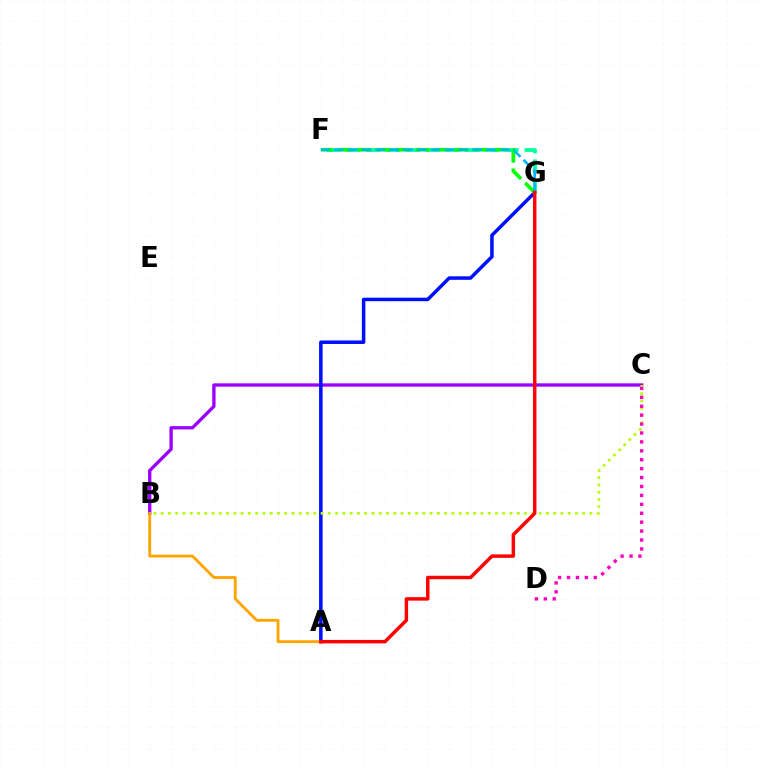{('B', 'C'): [{'color': '#9b00ff', 'line_style': 'solid', 'thickness': 2.39}, {'color': '#b3ff00', 'line_style': 'dotted', 'thickness': 1.97}], ('A', 'G'): [{'color': '#0010ff', 'line_style': 'solid', 'thickness': 2.53}, {'color': '#ff0000', 'line_style': 'solid', 'thickness': 2.49}], ('F', 'G'): [{'color': '#00ff9d', 'line_style': 'dashed', 'thickness': 2.69}, {'color': '#08ff00', 'line_style': 'dashed', 'thickness': 2.63}, {'color': '#00b5ff', 'line_style': 'dashed', 'thickness': 1.88}], ('A', 'B'): [{'color': '#ffa500', 'line_style': 'solid', 'thickness': 2.05}], ('C', 'D'): [{'color': '#ff00bd', 'line_style': 'dotted', 'thickness': 2.42}]}